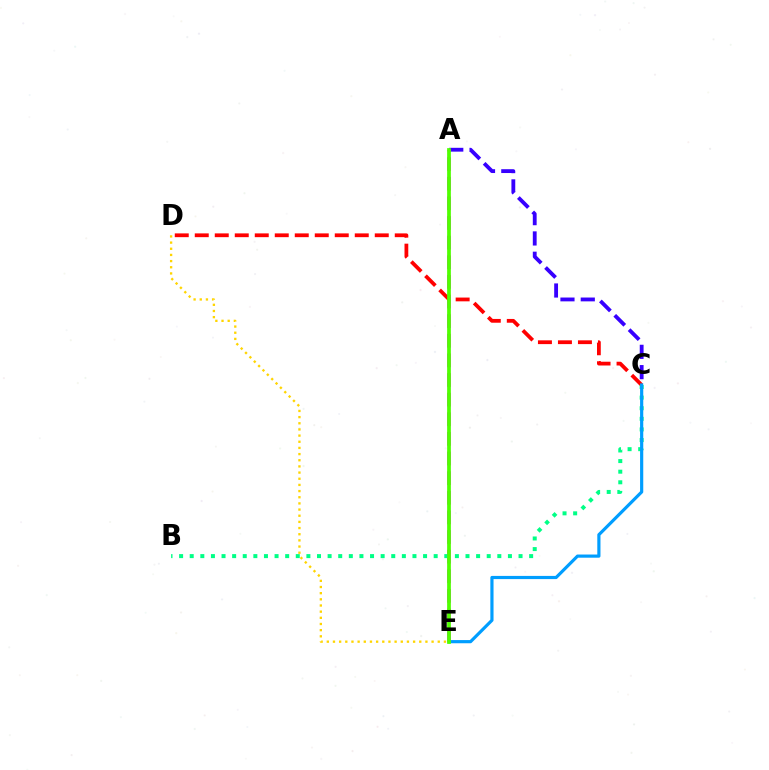{('A', 'C'): [{'color': '#3700ff', 'line_style': 'dashed', 'thickness': 2.76}], ('A', 'E'): [{'color': '#ff00ed', 'line_style': 'dashed', 'thickness': 2.67}, {'color': '#4fff00', 'line_style': 'solid', 'thickness': 2.69}], ('C', 'D'): [{'color': '#ff0000', 'line_style': 'dashed', 'thickness': 2.72}], ('D', 'E'): [{'color': '#ffd500', 'line_style': 'dotted', 'thickness': 1.67}], ('B', 'C'): [{'color': '#00ff86', 'line_style': 'dotted', 'thickness': 2.88}], ('C', 'E'): [{'color': '#009eff', 'line_style': 'solid', 'thickness': 2.29}]}